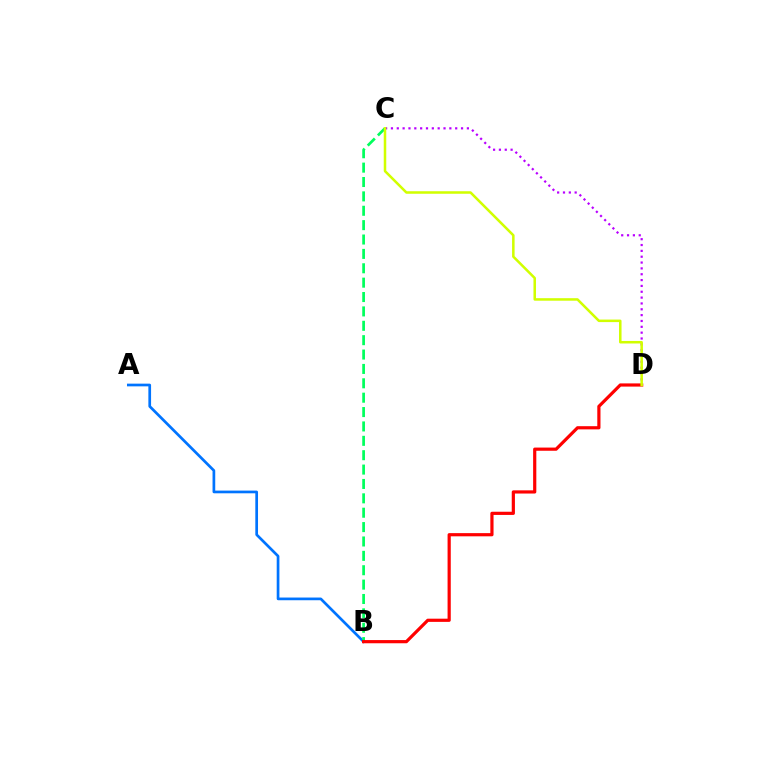{('A', 'B'): [{'color': '#0074ff', 'line_style': 'solid', 'thickness': 1.95}], ('B', 'C'): [{'color': '#00ff5c', 'line_style': 'dashed', 'thickness': 1.95}], ('C', 'D'): [{'color': '#b900ff', 'line_style': 'dotted', 'thickness': 1.59}, {'color': '#d1ff00', 'line_style': 'solid', 'thickness': 1.82}], ('B', 'D'): [{'color': '#ff0000', 'line_style': 'solid', 'thickness': 2.3}]}